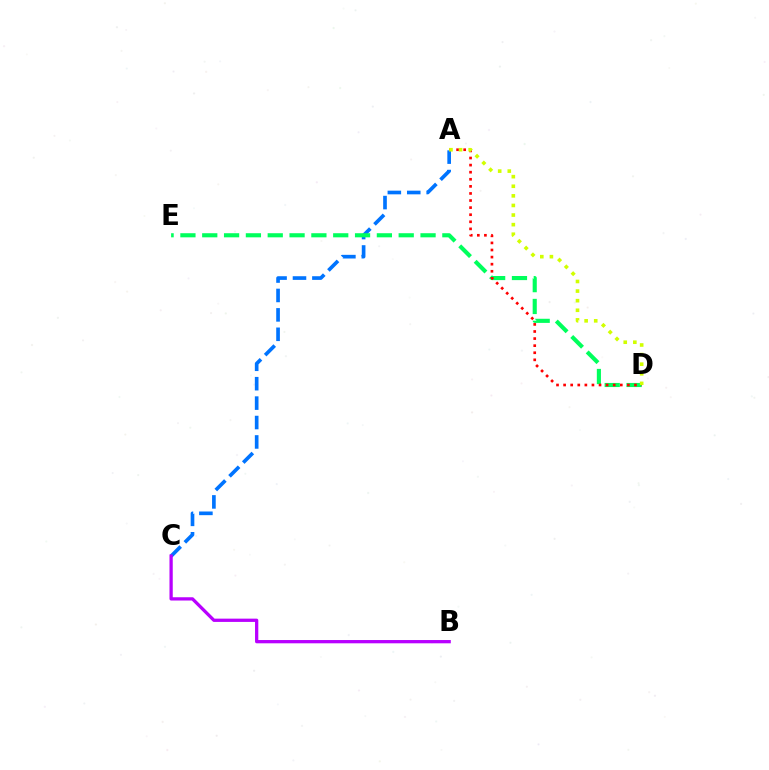{('A', 'C'): [{'color': '#0074ff', 'line_style': 'dashed', 'thickness': 2.64}], ('B', 'C'): [{'color': '#b900ff', 'line_style': 'solid', 'thickness': 2.36}], ('D', 'E'): [{'color': '#00ff5c', 'line_style': 'dashed', 'thickness': 2.97}], ('A', 'D'): [{'color': '#ff0000', 'line_style': 'dotted', 'thickness': 1.93}, {'color': '#d1ff00', 'line_style': 'dotted', 'thickness': 2.61}]}